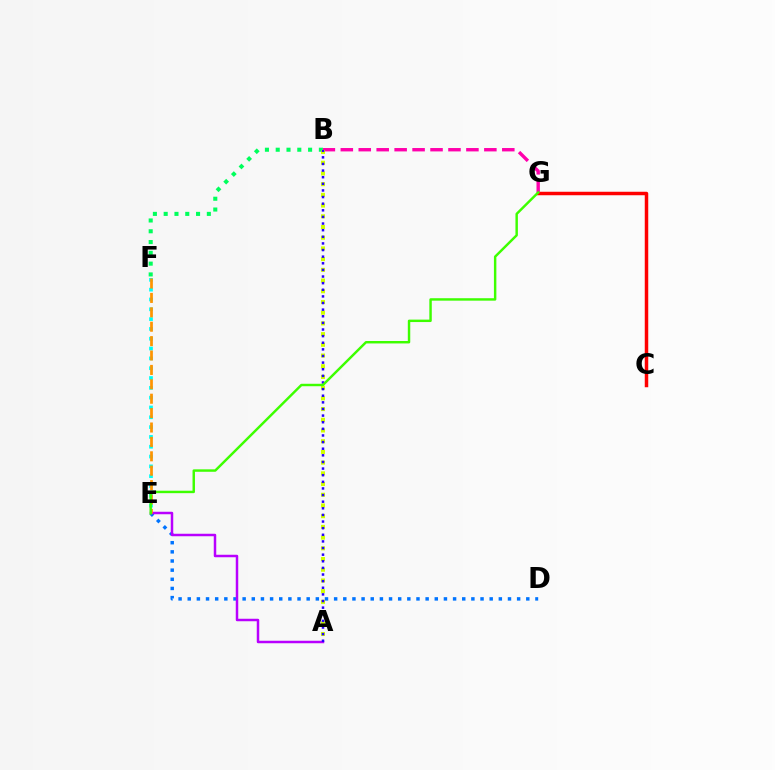{('E', 'F'): [{'color': '#00fff6', 'line_style': 'dotted', 'thickness': 2.67}, {'color': '#ff9400', 'line_style': 'dashed', 'thickness': 1.96}], ('B', 'F'): [{'color': '#00ff5c', 'line_style': 'dotted', 'thickness': 2.93}], ('C', 'G'): [{'color': '#ff0000', 'line_style': 'solid', 'thickness': 2.51}], ('D', 'E'): [{'color': '#0074ff', 'line_style': 'dotted', 'thickness': 2.49}], ('B', 'G'): [{'color': '#ff00ac', 'line_style': 'dashed', 'thickness': 2.44}], ('A', 'E'): [{'color': '#b900ff', 'line_style': 'solid', 'thickness': 1.79}], ('A', 'B'): [{'color': '#d1ff00', 'line_style': 'dotted', 'thickness': 2.91}, {'color': '#2500ff', 'line_style': 'dotted', 'thickness': 1.8}], ('E', 'G'): [{'color': '#3dff00', 'line_style': 'solid', 'thickness': 1.76}]}